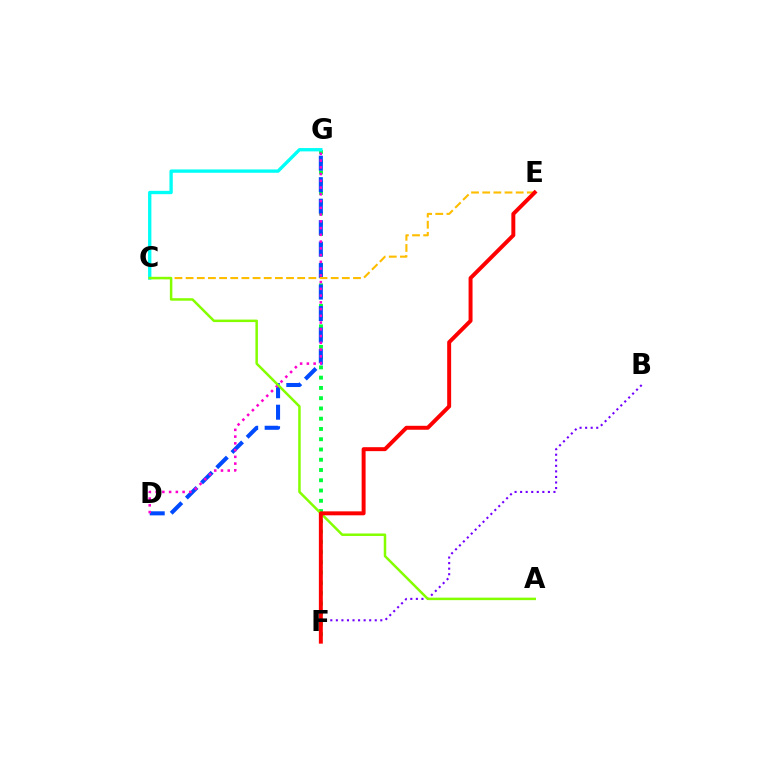{('F', 'G'): [{'color': '#00ff39', 'line_style': 'dotted', 'thickness': 2.79}], ('D', 'G'): [{'color': '#004bff', 'line_style': 'dashed', 'thickness': 2.92}, {'color': '#ff00cf', 'line_style': 'dotted', 'thickness': 1.83}], ('B', 'F'): [{'color': '#7200ff', 'line_style': 'dotted', 'thickness': 1.51}], ('C', 'E'): [{'color': '#ffbd00', 'line_style': 'dashed', 'thickness': 1.52}], ('C', 'G'): [{'color': '#00fff6', 'line_style': 'solid', 'thickness': 2.4}], ('A', 'C'): [{'color': '#84ff00', 'line_style': 'solid', 'thickness': 1.8}], ('E', 'F'): [{'color': '#ff0000', 'line_style': 'solid', 'thickness': 2.85}]}